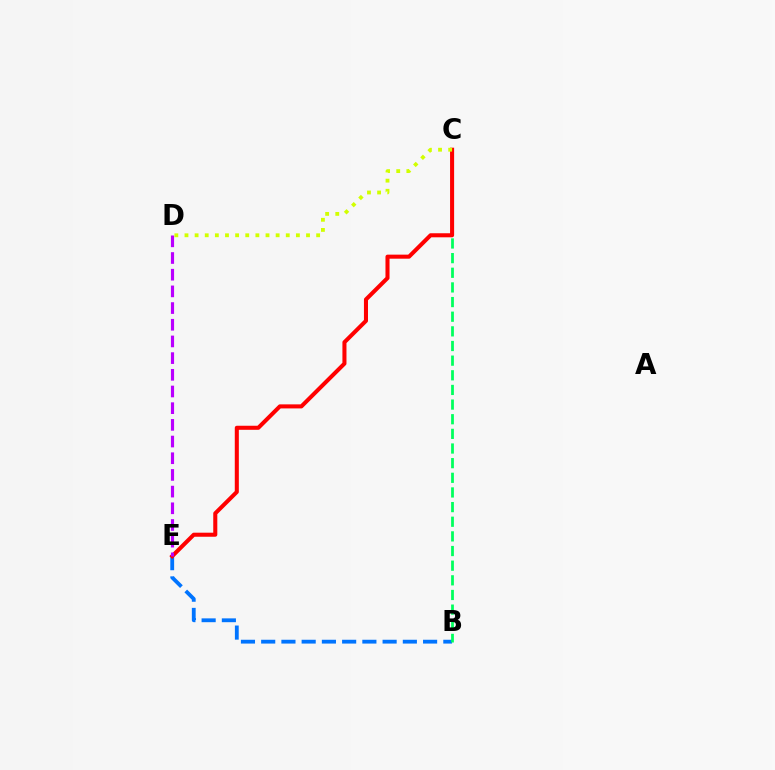{('B', 'E'): [{'color': '#0074ff', 'line_style': 'dashed', 'thickness': 2.75}], ('B', 'C'): [{'color': '#00ff5c', 'line_style': 'dashed', 'thickness': 1.99}], ('C', 'E'): [{'color': '#ff0000', 'line_style': 'solid', 'thickness': 2.92}], ('C', 'D'): [{'color': '#d1ff00', 'line_style': 'dotted', 'thickness': 2.75}], ('D', 'E'): [{'color': '#b900ff', 'line_style': 'dashed', 'thickness': 2.27}]}